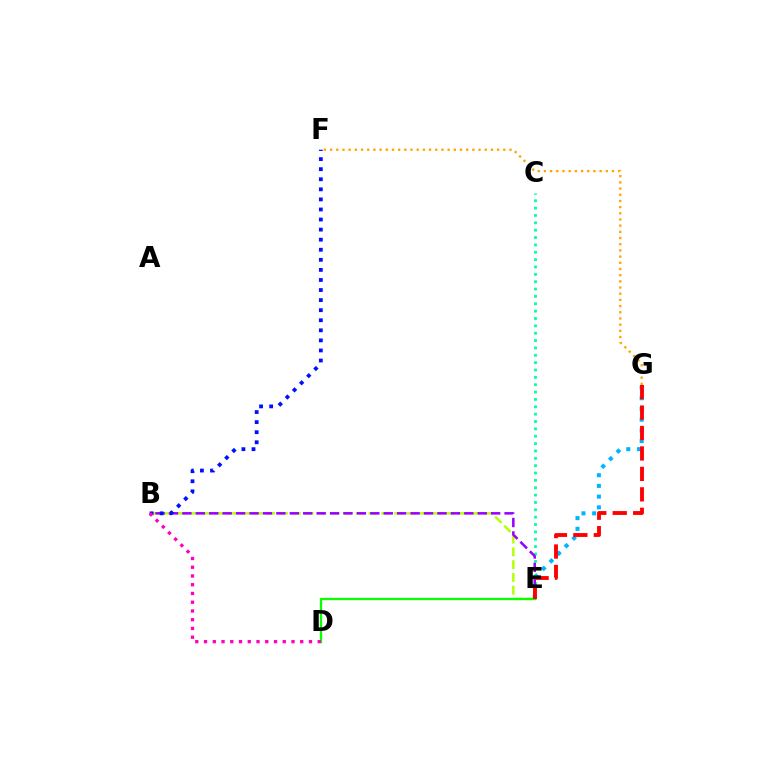{('B', 'E'): [{'color': '#b3ff00', 'line_style': 'dashed', 'thickness': 1.74}, {'color': '#9b00ff', 'line_style': 'dashed', 'thickness': 1.82}], ('E', 'G'): [{'color': '#00b5ff', 'line_style': 'dotted', 'thickness': 2.91}, {'color': '#ff0000', 'line_style': 'dashed', 'thickness': 2.78}], ('C', 'E'): [{'color': '#00ff9d', 'line_style': 'dotted', 'thickness': 2.0}], ('F', 'G'): [{'color': '#ffa500', 'line_style': 'dotted', 'thickness': 1.68}], ('B', 'F'): [{'color': '#0010ff', 'line_style': 'dotted', 'thickness': 2.74}], ('D', 'E'): [{'color': '#08ff00', 'line_style': 'solid', 'thickness': 1.65}], ('B', 'D'): [{'color': '#ff00bd', 'line_style': 'dotted', 'thickness': 2.38}]}